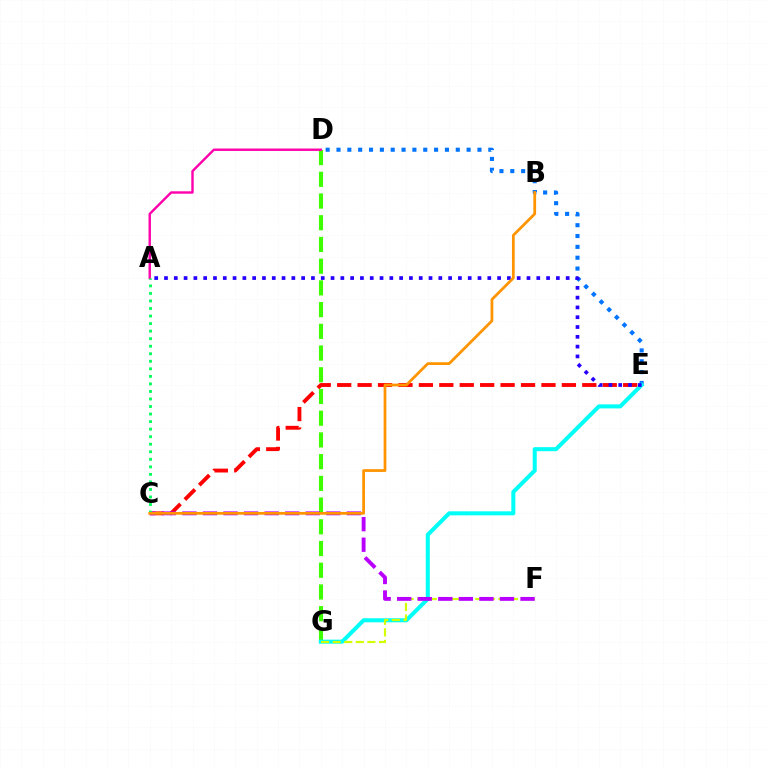{('D', 'G'): [{'color': '#3dff00', 'line_style': 'dashed', 'thickness': 2.95}], ('D', 'E'): [{'color': '#0074ff', 'line_style': 'dotted', 'thickness': 2.95}], ('C', 'E'): [{'color': '#ff0000', 'line_style': 'dashed', 'thickness': 2.78}], ('E', 'G'): [{'color': '#00fff6', 'line_style': 'solid', 'thickness': 2.91}], ('F', 'G'): [{'color': '#d1ff00', 'line_style': 'dashed', 'thickness': 1.58}], ('C', 'F'): [{'color': '#b900ff', 'line_style': 'dashed', 'thickness': 2.79}], ('A', 'D'): [{'color': '#ff00ac', 'line_style': 'solid', 'thickness': 1.73}], ('A', 'E'): [{'color': '#2500ff', 'line_style': 'dotted', 'thickness': 2.66}], ('A', 'C'): [{'color': '#00ff5c', 'line_style': 'dotted', 'thickness': 2.05}], ('B', 'C'): [{'color': '#ff9400', 'line_style': 'solid', 'thickness': 1.98}]}